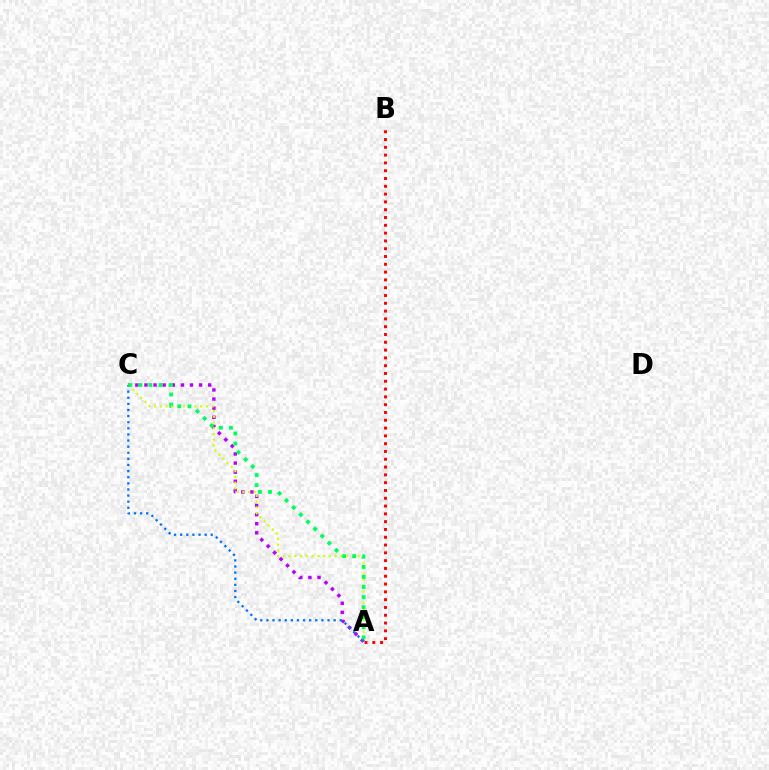{('A', 'C'): [{'color': '#b900ff', 'line_style': 'dotted', 'thickness': 2.48}, {'color': '#d1ff00', 'line_style': 'dotted', 'thickness': 1.56}, {'color': '#0074ff', 'line_style': 'dotted', 'thickness': 1.66}, {'color': '#00ff5c', 'line_style': 'dotted', 'thickness': 2.74}], ('A', 'B'): [{'color': '#ff0000', 'line_style': 'dotted', 'thickness': 2.12}]}